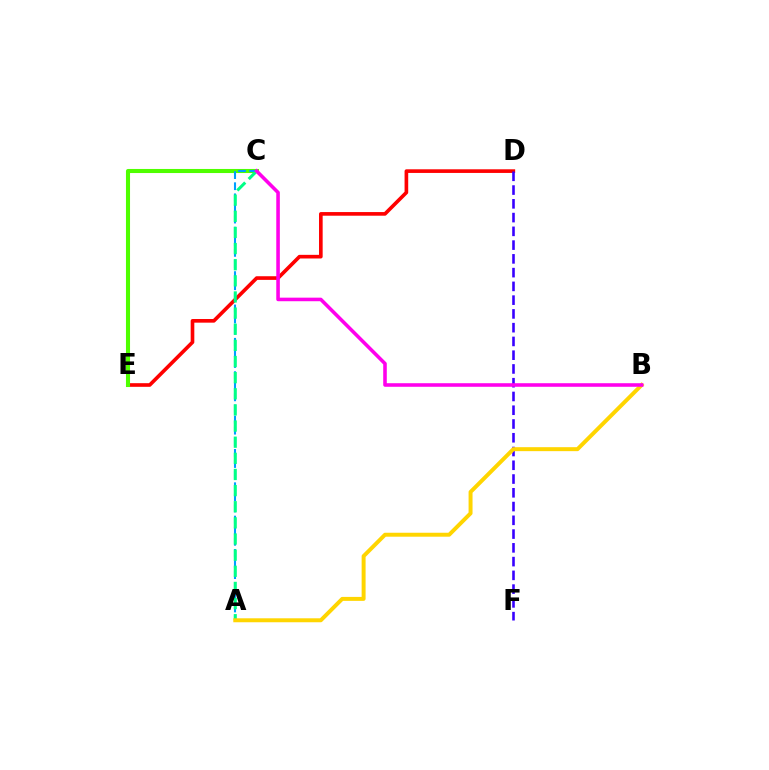{('D', 'E'): [{'color': '#ff0000', 'line_style': 'solid', 'thickness': 2.62}], ('C', 'E'): [{'color': '#4fff00', 'line_style': 'solid', 'thickness': 2.94}], ('A', 'C'): [{'color': '#009eff', 'line_style': 'dashed', 'thickness': 1.51}, {'color': '#00ff86', 'line_style': 'dashed', 'thickness': 2.19}], ('D', 'F'): [{'color': '#3700ff', 'line_style': 'dashed', 'thickness': 1.87}], ('A', 'B'): [{'color': '#ffd500', 'line_style': 'solid', 'thickness': 2.85}], ('B', 'C'): [{'color': '#ff00ed', 'line_style': 'solid', 'thickness': 2.57}]}